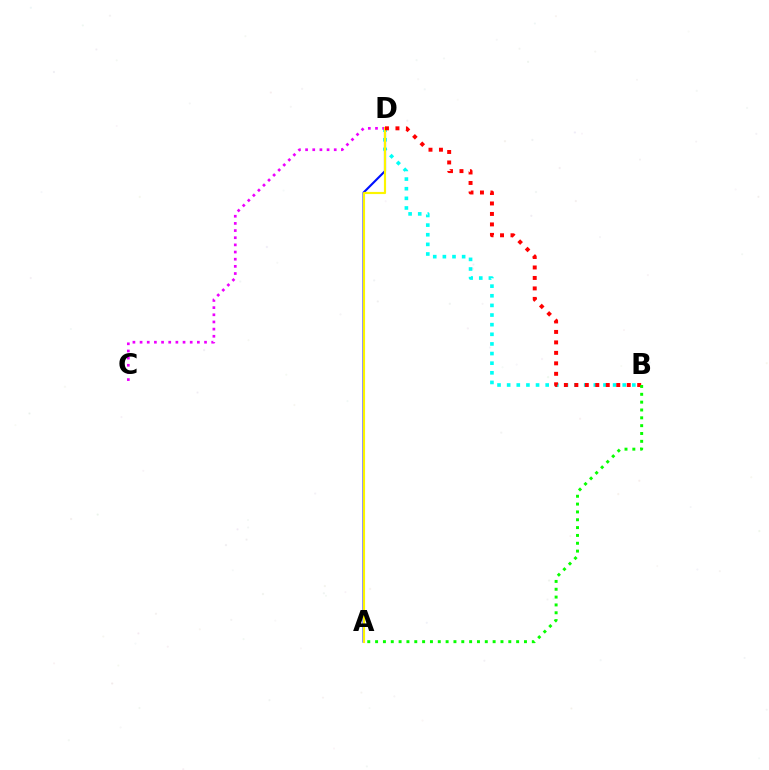{('B', 'D'): [{'color': '#00fff6', 'line_style': 'dotted', 'thickness': 2.62}, {'color': '#ff0000', 'line_style': 'dotted', 'thickness': 2.85}], ('A', 'D'): [{'color': '#0010ff', 'line_style': 'solid', 'thickness': 1.53}, {'color': '#fcf500', 'line_style': 'solid', 'thickness': 1.56}], ('C', 'D'): [{'color': '#ee00ff', 'line_style': 'dotted', 'thickness': 1.95}], ('A', 'B'): [{'color': '#08ff00', 'line_style': 'dotted', 'thickness': 2.13}]}